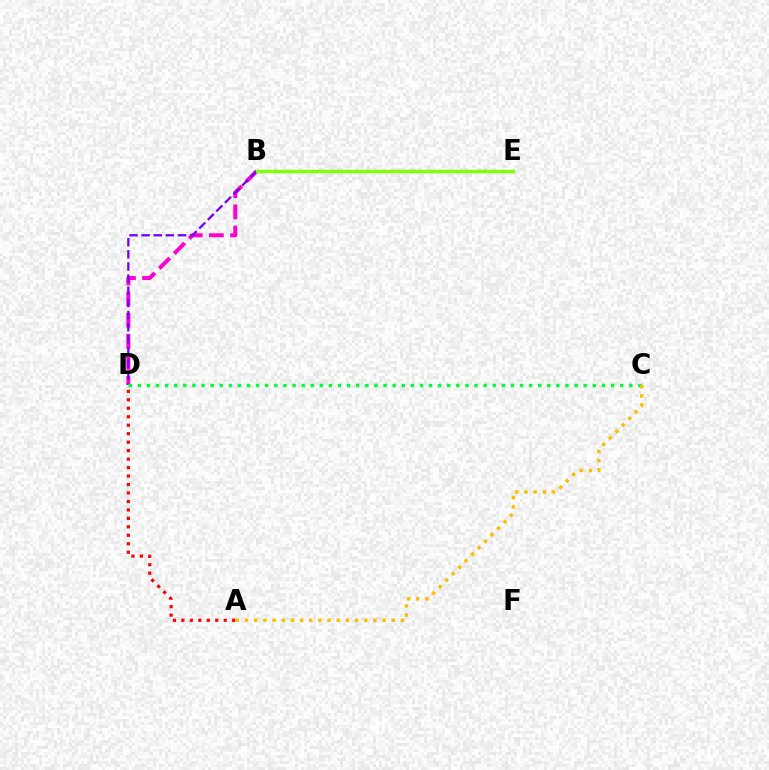{('B', 'D'): [{'color': '#ff00cf', 'line_style': 'dashed', 'thickness': 2.87}, {'color': '#7200ff', 'line_style': 'dashed', 'thickness': 1.65}], ('B', 'E'): [{'color': '#004bff', 'line_style': 'dashed', 'thickness': 2.04}, {'color': '#00fff6', 'line_style': 'dotted', 'thickness': 2.46}, {'color': '#84ff00', 'line_style': 'solid', 'thickness': 2.37}], ('A', 'D'): [{'color': '#ff0000', 'line_style': 'dotted', 'thickness': 2.3}], ('C', 'D'): [{'color': '#00ff39', 'line_style': 'dotted', 'thickness': 2.47}], ('A', 'C'): [{'color': '#ffbd00', 'line_style': 'dotted', 'thickness': 2.49}]}